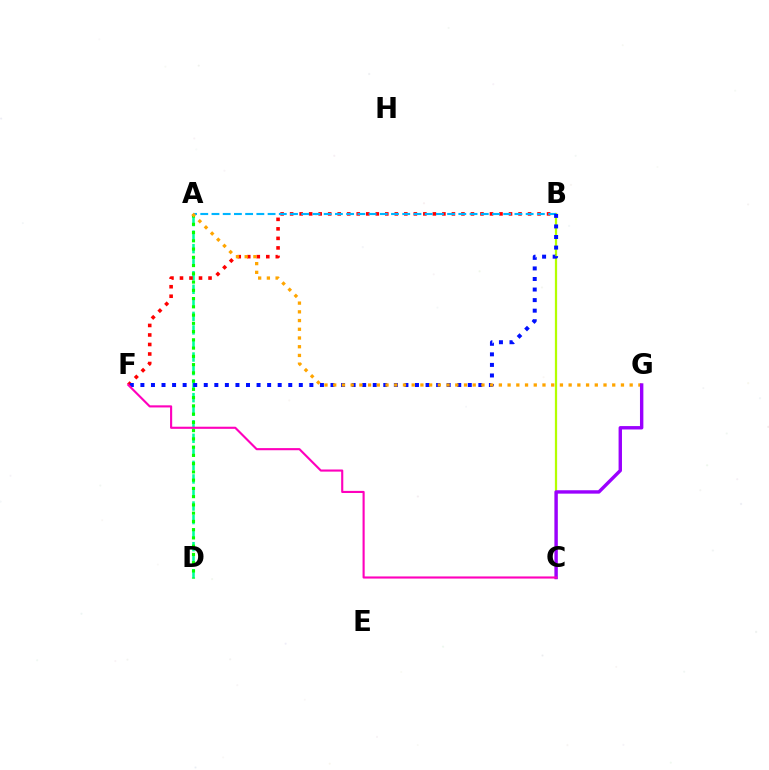{('B', 'C'): [{'color': '#b3ff00', 'line_style': 'solid', 'thickness': 1.62}], ('A', 'D'): [{'color': '#00ff9d', 'line_style': 'dashed', 'thickness': 1.84}, {'color': '#08ff00', 'line_style': 'dotted', 'thickness': 2.24}], ('B', 'F'): [{'color': '#ff0000', 'line_style': 'dotted', 'thickness': 2.59}, {'color': '#0010ff', 'line_style': 'dotted', 'thickness': 2.87}], ('A', 'B'): [{'color': '#00b5ff', 'line_style': 'dashed', 'thickness': 1.52}], ('A', 'G'): [{'color': '#ffa500', 'line_style': 'dotted', 'thickness': 2.37}], ('C', 'G'): [{'color': '#9b00ff', 'line_style': 'solid', 'thickness': 2.45}], ('C', 'F'): [{'color': '#ff00bd', 'line_style': 'solid', 'thickness': 1.53}]}